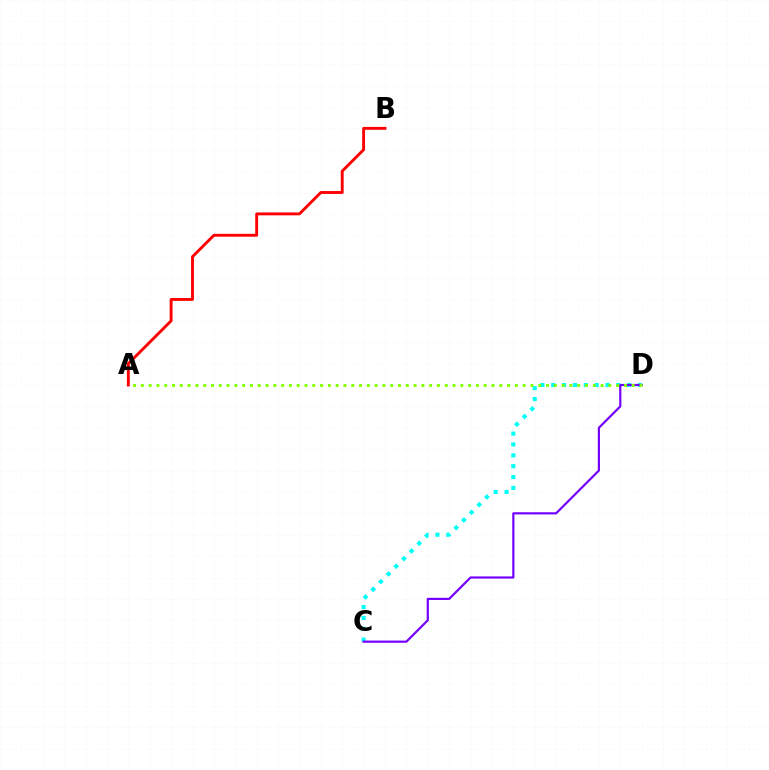{('A', 'B'): [{'color': '#ff0000', 'line_style': 'solid', 'thickness': 2.08}], ('C', 'D'): [{'color': '#00fff6', 'line_style': 'dotted', 'thickness': 2.95}, {'color': '#7200ff', 'line_style': 'solid', 'thickness': 1.57}], ('A', 'D'): [{'color': '#84ff00', 'line_style': 'dotted', 'thickness': 2.12}]}